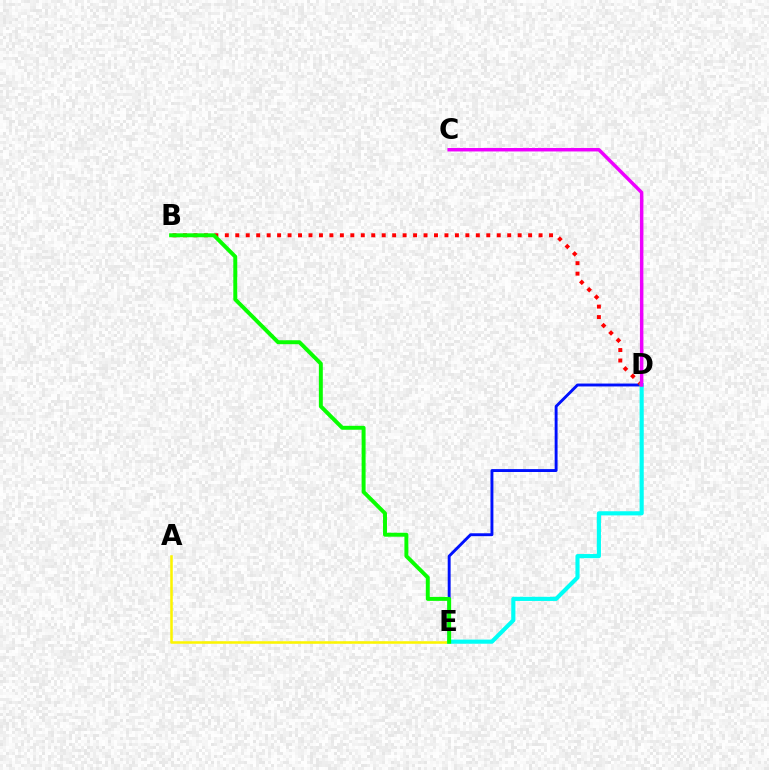{('D', 'E'): [{'color': '#0010ff', 'line_style': 'solid', 'thickness': 2.09}, {'color': '#00fff6', 'line_style': 'solid', 'thickness': 2.97}], ('B', 'D'): [{'color': '#ff0000', 'line_style': 'dotted', 'thickness': 2.84}], ('A', 'E'): [{'color': '#fcf500', 'line_style': 'solid', 'thickness': 1.83}], ('C', 'D'): [{'color': '#ee00ff', 'line_style': 'solid', 'thickness': 2.5}], ('B', 'E'): [{'color': '#08ff00', 'line_style': 'solid', 'thickness': 2.84}]}